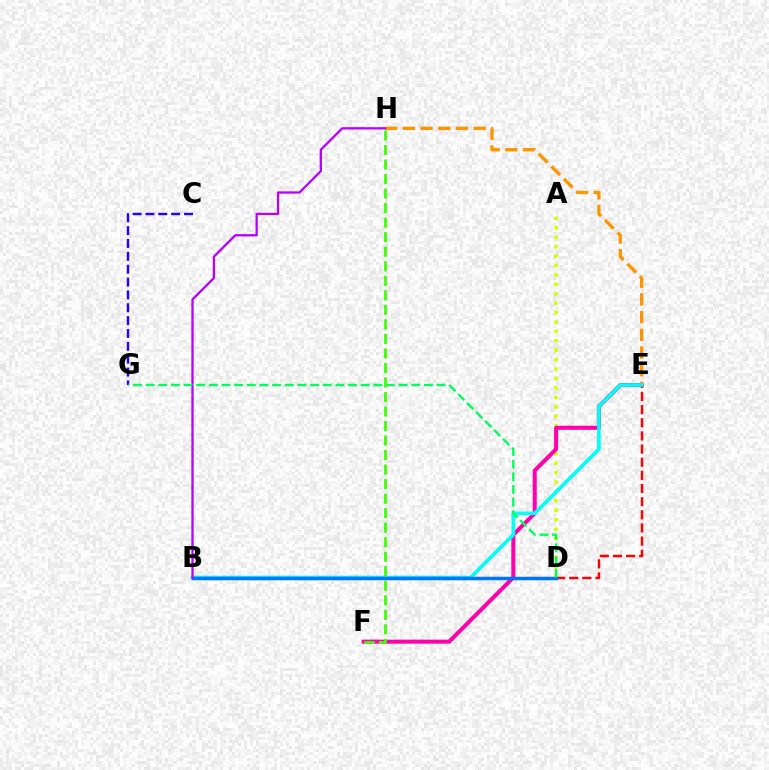{('C', 'G'): [{'color': '#2500ff', 'line_style': 'dashed', 'thickness': 1.75}], ('A', 'D'): [{'color': '#d1ff00', 'line_style': 'dotted', 'thickness': 2.56}], ('E', 'F'): [{'color': '#ff00ac', 'line_style': 'solid', 'thickness': 2.9}], ('E', 'H'): [{'color': '#ff9400', 'line_style': 'dashed', 'thickness': 2.4}], ('D', 'E'): [{'color': '#ff0000', 'line_style': 'dashed', 'thickness': 1.79}], ('B', 'E'): [{'color': '#00fff6', 'line_style': 'solid', 'thickness': 2.62}], ('B', 'D'): [{'color': '#0074ff', 'line_style': 'solid', 'thickness': 2.51}], ('B', 'H'): [{'color': '#b900ff', 'line_style': 'solid', 'thickness': 1.65}], ('D', 'G'): [{'color': '#00ff5c', 'line_style': 'dashed', 'thickness': 1.72}], ('F', 'H'): [{'color': '#3dff00', 'line_style': 'dashed', 'thickness': 1.97}]}